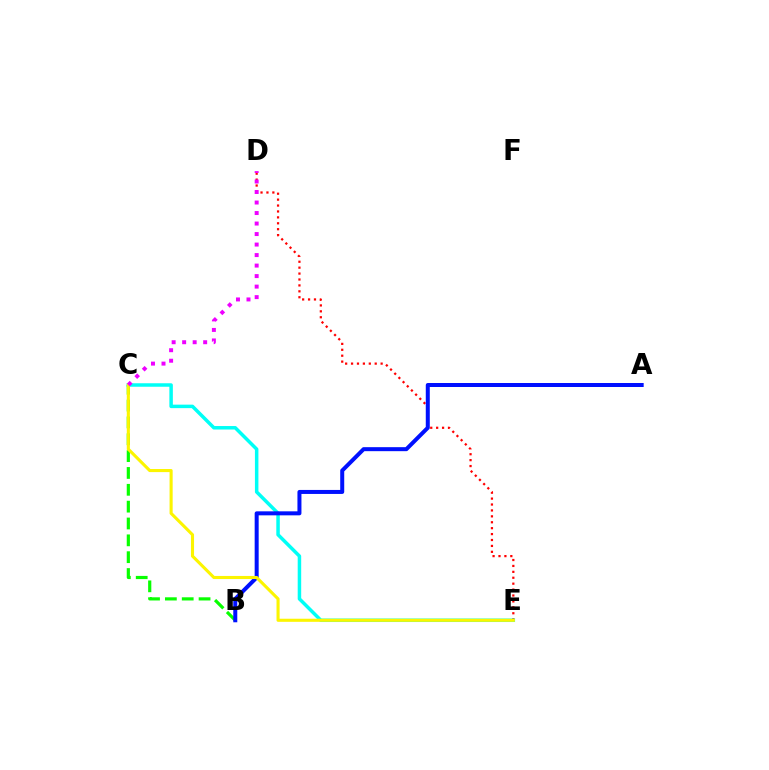{('D', 'E'): [{'color': '#ff0000', 'line_style': 'dotted', 'thickness': 1.61}], ('B', 'C'): [{'color': '#08ff00', 'line_style': 'dashed', 'thickness': 2.29}], ('C', 'E'): [{'color': '#00fff6', 'line_style': 'solid', 'thickness': 2.51}, {'color': '#fcf500', 'line_style': 'solid', 'thickness': 2.22}], ('A', 'B'): [{'color': '#0010ff', 'line_style': 'solid', 'thickness': 2.88}], ('C', 'D'): [{'color': '#ee00ff', 'line_style': 'dotted', 'thickness': 2.86}]}